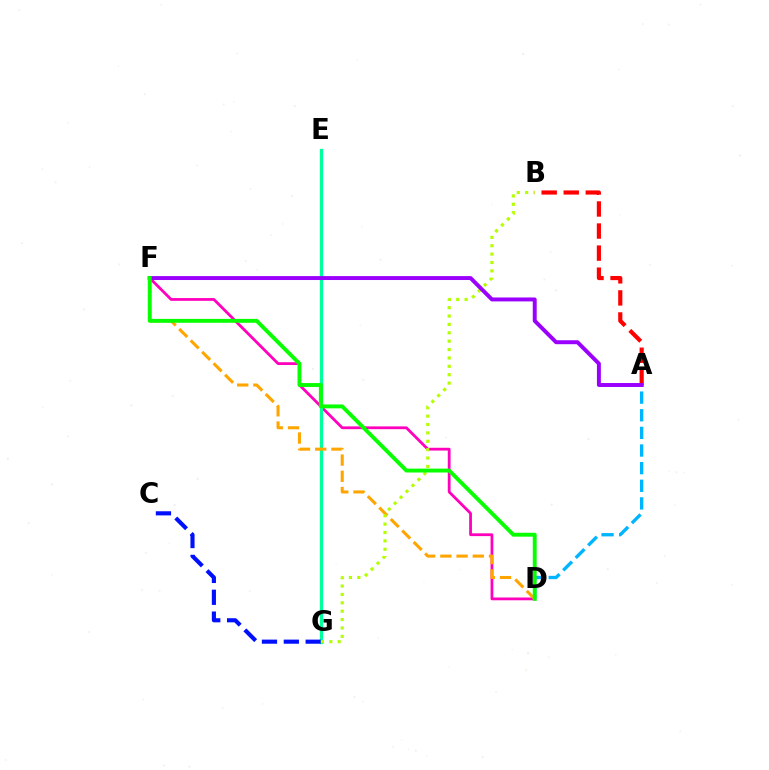{('D', 'F'): [{'color': '#ff00bd', 'line_style': 'solid', 'thickness': 2.0}, {'color': '#ffa500', 'line_style': 'dashed', 'thickness': 2.2}, {'color': '#08ff00', 'line_style': 'solid', 'thickness': 2.8}], ('E', 'G'): [{'color': '#00ff9d', 'line_style': 'solid', 'thickness': 2.36}], ('C', 'G'): [{'color': '#0010ff', 'line_style': 'dashed', 'thickness': 2.97}], ('A', 'D'): [{'color': '#00b5ff', 'line_style': 'dashed', 'thickness': 2.4}], ('B', 'G'): [{'color': '#b3ff00', 'line_style': 'dotted', 'thickness': 2.28}], ('A', 'B'): [{'color': '#ff0000', 'line_style': 'dashed', 'thickness': 3.0}], ('A', 'F'): [{'color': '#9b00ff', 'line_style': 'solid', 'thickness': 2.84}]}